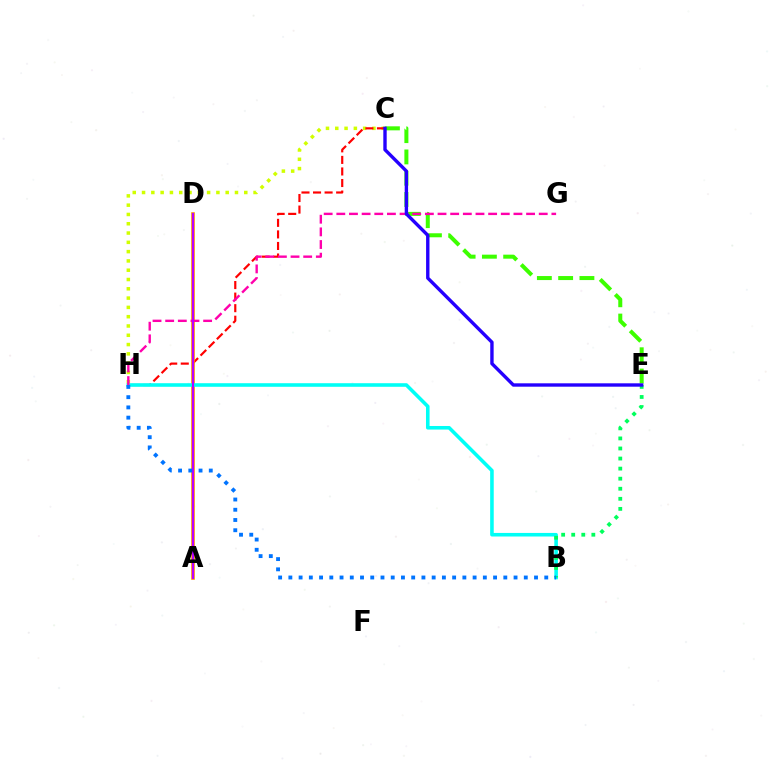{('C', 'H'): [{'color': '#d1ff00', 'line_style': 'dotted', 'thickness': 2.53}, {'color': '#ff0000', 'line_style': 'dashed', 'thickness': 1.57}], ('A', 'D'): [{'color': '#ff9400', 'line_style': 'solid', 'thickness': 2.61}, {'color': '#b900ff', 'line_style': 'solid', 'thickness': 1.53}], ('C', 'E'): [{'color': '#3dff00', 'line_style': 'dashed', 'thickness': 2.89}, {'color': '#2500ff', 'line_style': 'solid', 'thickness': 2.44}], ('B', 'H'): [{'color': '#00fff6', 'line_style': 'solid', 'thickness': 2.57}, {'color': '#0074ff', 'line_style': 'dotted', 'thickness': 2.78}], ('G', 'H'): [{'color': '#ff00ac', 'line_style': 'dashed', 'thickness': 1.72}], ('B', 'E'): [{'color': '#00ff5c', 'line_style': 'dotted', 'thickness': 2.73}]}